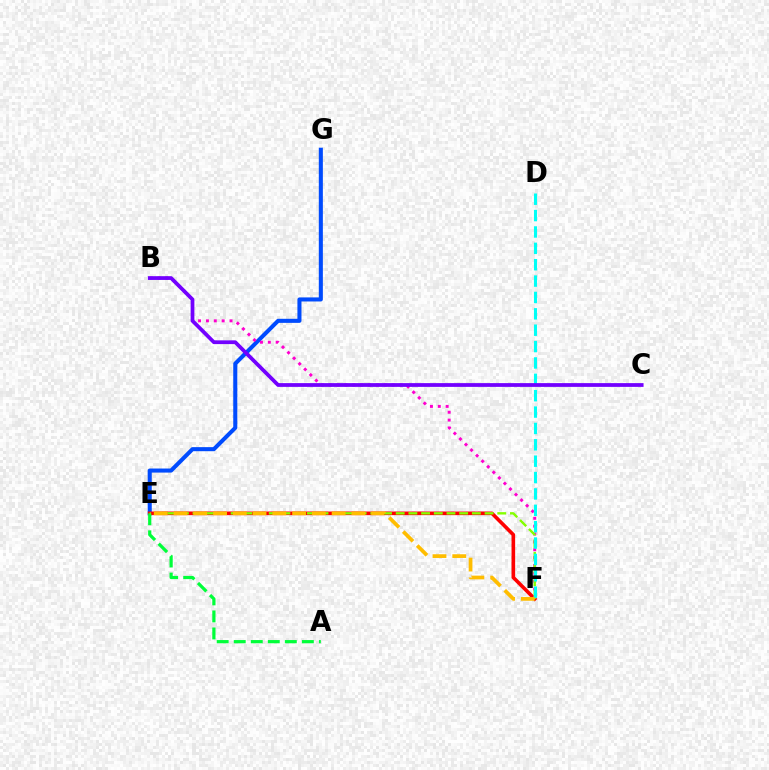{('E', 'G'): [{'color': '#004bff', 'line_style': 'solid', 'thickness': 2.92}], ('E', 'F'): [{'color': '#ff0000', 'line_style': 'solid', 'thickness': 2.6}, {'color': '#84ff00', 'line_style': 'dashed', 'thickness': 1.72}, {'color': '#ffbd00', 'line_style': 'dashed', 'thickness': 2.68}], ('A', 'E'): [{'color': '#00ff39', 'line_style': 'dashed', 'thickness': 2.31}], ('B', 'F'): [{'color': '#ff00cf', 'line_style': 'dotted', 'thickness': 2.14}], ('D', 'F'): [{'color': '#00fff6', 'line_style': 'dashed', 'thickness': 2.22}], ('B', 'C'): [{'color': '#7200ff', 'line_style': 'solid', 'thickness': 2.71}]}